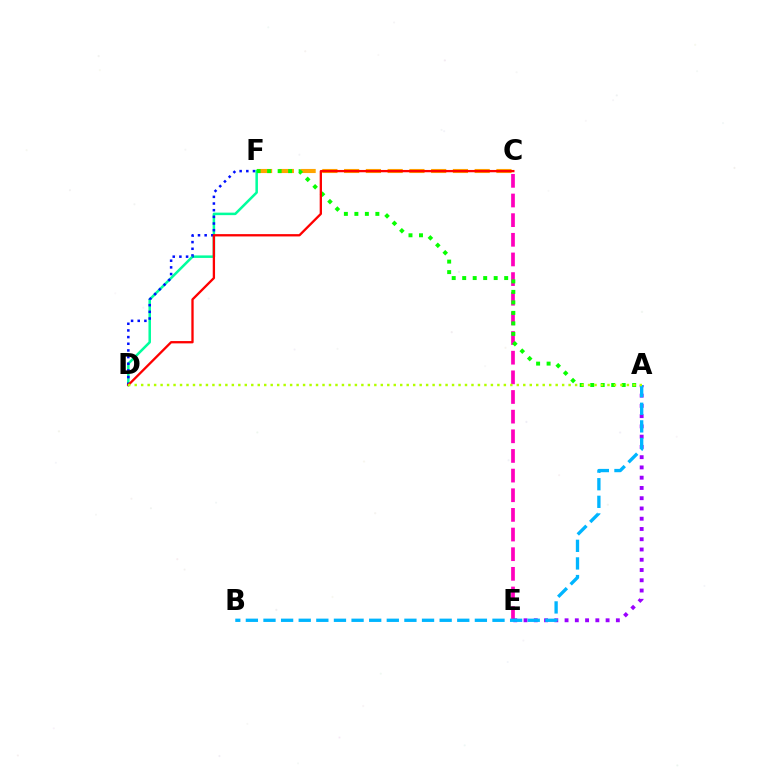{('C', 'F'): [{'color': '#ffa500', 'line_style': 'dashed', 'thickness': 2.96}], ('D', 'F'): [{'color': '#00ff9d', 'line_style': 'solid', 'thickness': 1.81}, {'color': '#0010ff', 'line_style': 'dotted', 'thickness': 1.81}], ('C', 'E'): [{'color': '#ff00bd', 'line_style': 'dashed', 'thickness': 2.67}], ('A', 'F'): [{'color': '#08ff00', 'line_style': 'dotted', 'thickness': 2.85}], ('A', 'E'): [{'color': '#9b00ff', 'line_style': 'dotted', 'thickness': 2.79}], ('C', 'D'): [{'color': '#ff0000', 'line_style': 'solid', 'thickness': 1.66}], ('A', 'B'): [{'color': '#00b5ff', 'line_style': 'dashed', 'thickness': 2.39}], ('A', 'D'): [{'color': '#b3ff00', 'line_style': 'dotted', 'thickness': 1.76}]}